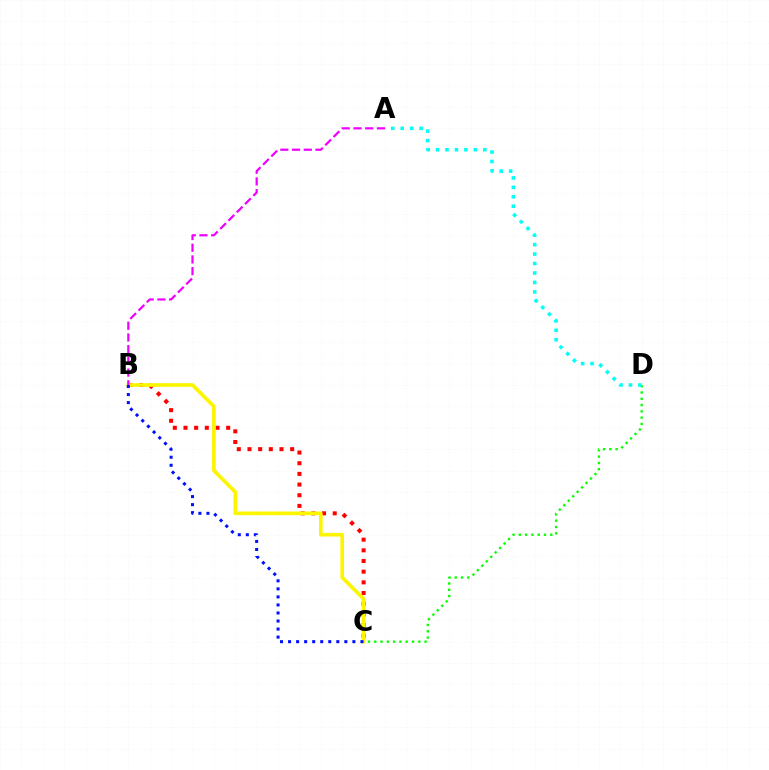{('B', 'C'): [{'color': '#ff0000', 'line_style': 'dotted', 'thickness': 2.9}, {'color': '#fcf500', 'line_style': 'solid', 'thickness': 2.64}, {'color': '#0010ff', 'line_style': 'dotted', 'thickness': 2.18}], ('C', 'D'): [{'color': '#08ff00', 'line_style': 'dotted', 'thickness': 1.71}], ('A', 'B'): [{'color': '#ee00ff', 'line_style': 'dashed', 'thickness': 1.59}], ('A', 'D'): [{'color': '#00fff6', 'line_style': 'dotted', 'thickness': 2.57}]}